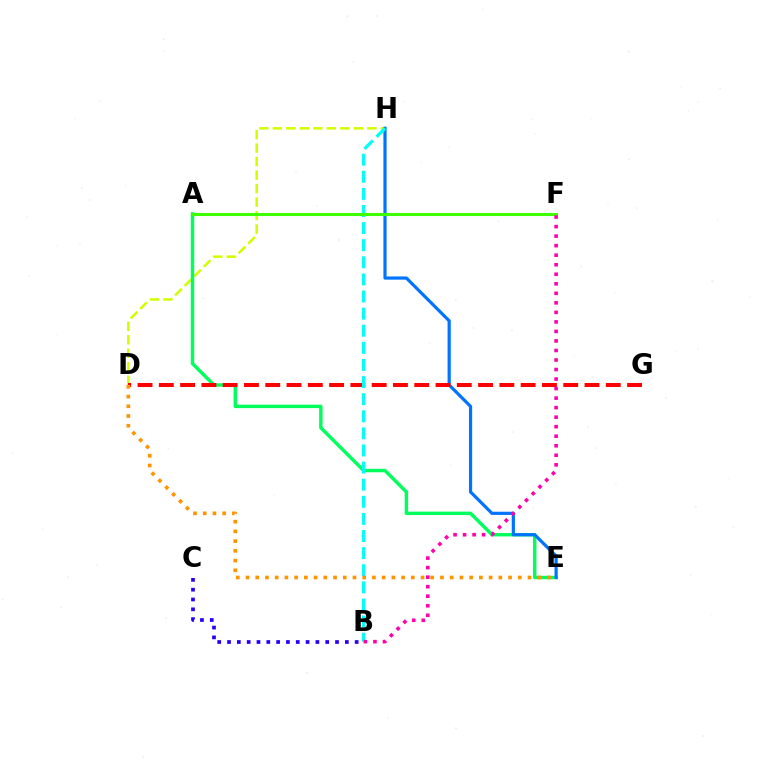{('D', 'H'): [{'color': '#d1ff00', 'line_style': 'dashed', 'thickness': 1.83}], ('A', 'E'): [{'color': '#00ff5c', 'line_style': 'solid', 'thickness': 2.47}], ('E', 'H'): [{'color': '#0074ff', 'line_style': 'solid', 'thickness': 2.29}], ('B', 'C'): [{'color': '#2500ff', 'line_style': 'dotted', 'thickness': 2.67}], ('A', 'F'): [{'color': '#b900ff', 'line_style': 'dotted', 'thickness': 1.94}, {'color': '#3dff00', 'line_style': 'solid', 'thickness': 2.21}], ('D', 'G'): [{'color': '#ff0000', 'line_style': 'dashed', 'thickness': 2.89}], ('B', 'H'): [{'color': '#00fff6', 'line_style': 'dashed', 'thickness': 2.32}], ('D', 'E'): [{'color': '#ff9400', 'line_style': 'dotted', 'thickness': 2.64}], ('B', 'F'): [{'color': '#ff00ac', 'line_style': 'dotted', 'thickness': 2.59}]}